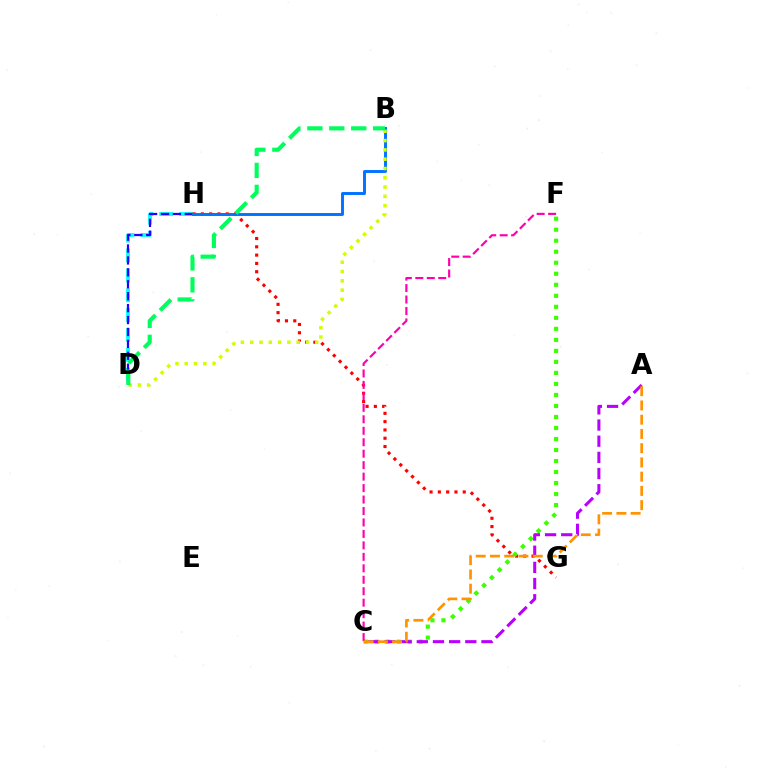{('D', 'H'): [{'color': '#00fff6', 'line_style': 'dashed', 'thickness': 2.7}, {'color': '#2500ff', 'line_style': 'dashed', 'thickness': 1.62}], ('G', 'H'): [{'color': '#ff0000', 'line_style': 'dotted', 'thickness': 2.25}], ('C', 'F'): [{'color': '#3dff00', 'line_style': 'dotted', 'thickness': 2.99}, {'color': '#ff00ac', 'line_style': 'dashed', 'thickness': 1.56}], ('B', 'H'): [{'color': '#0074ff', 'line_style': 'solid', 'thickness': 2.11}], ('B', 'D'): [{'color': '#d1ff00', 'line_style': 'dotted', 'thickness': 2.52}, {'color': '#00ff5c', 'line_style': 'dashed', 'thickness': 2.98}], ('A', 'C'): [{'color': '#b900ff', 'line_style': 'dashed', 'thickness': 2.2}, {'color': '#ff9400', 'line_style': 'dashed', 'thickness': 1.93}]}